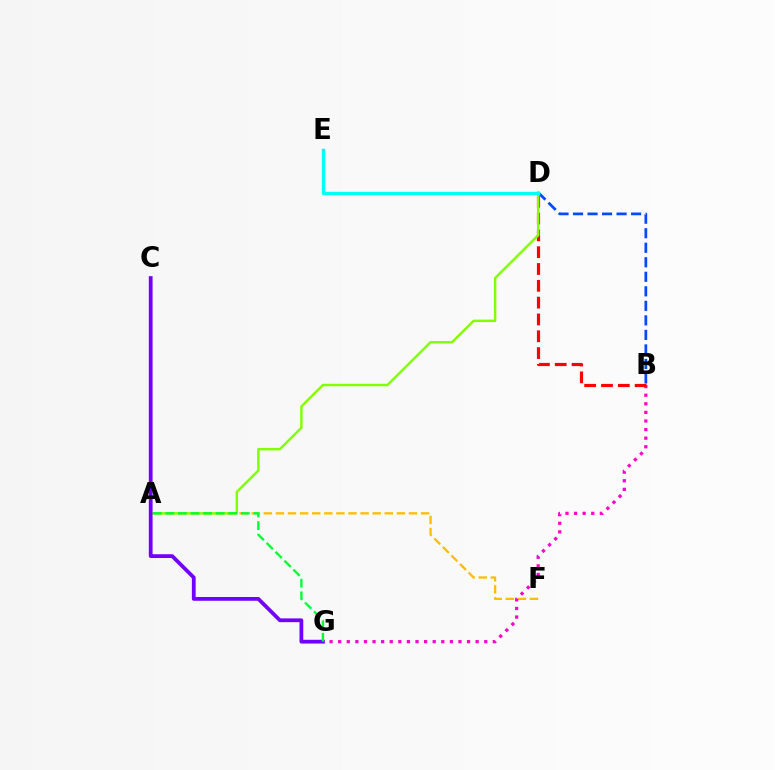{('A', 'F'): [{'color': '#ffbd00', 'line_style': 'dashed', 'thickness': 1.64}], ('B', 'G'): [{'color': '#ff00cf', 'line_style': 'dotted', 'thickness': 2.33}], ('B', 'D'): [{'color': '#ff0000', 'line_style': 'dashed', 'thickness': 2.28}, {'color': '#004bff', 'line_style': 'dashed', 'thickness': 1.97}], ('A', 'D'): [{'color': '#84ff00', 'line_style': 'solid', 'thickness': 1.76}], ('C', 'G'): [{'color': '#7200ff', 'line_style': 'solid', 'thickness': 2.71}], ('A', 'G'): [{'color': '#00ff39', 'line_style': 'dashed', 'thickness': 1.71}], ('D', 'E'): [{'color': '#00fff6', 'line_style': 'solid', 'thickness': 2.46}]}